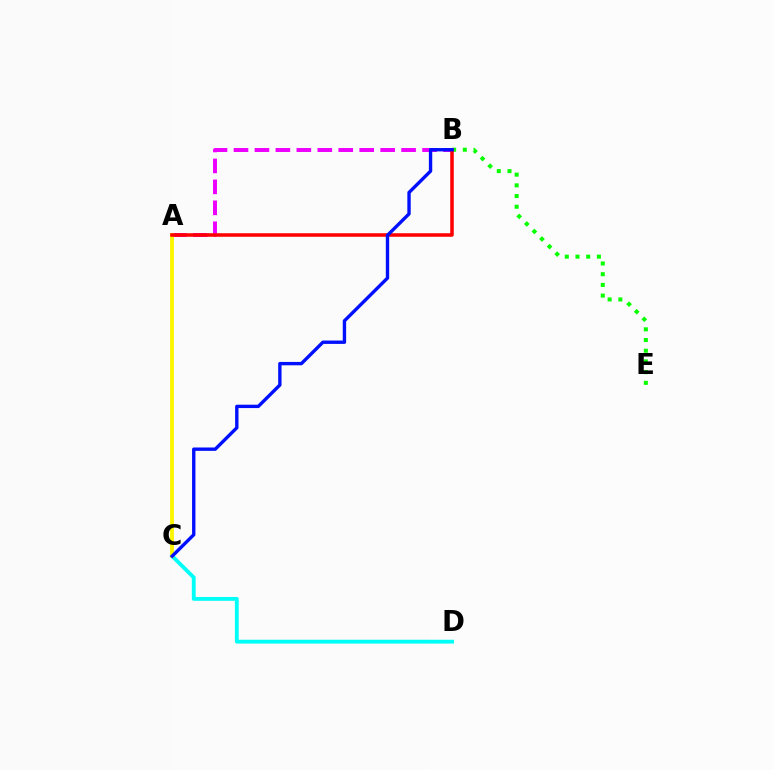{('B', 'E'): [{'color': '#08ff00', 'line_style': 'dotted', 'thickness': 2.91}], ('C', 'D'): [{'color': '#00fff6', 'line_style': 'solid', 'thickness': 2.76}], ('A', 'B'): [{'color': '#ee00ff', 'line_style': 'dashed', 'thickness': 2.85}, {'color': '#ff0000', 'line_style': 'solid', 'thickness': 2.55}], ('A', 'C'): [{'color': '#fcf500', 'line_style': 'solid', 'thickness': 2.77}], ('B', 'C'): [{'color': '#0010ff', 'line_style': 'solid', 'thickness': 2.42}]}